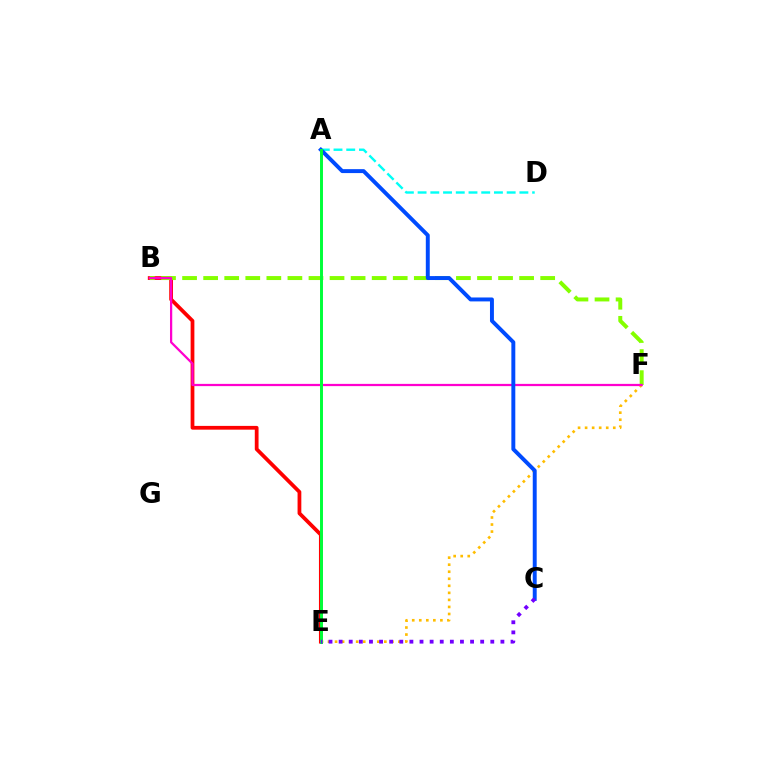{('B', 'E'): [{'color': '#ff0000', 'line_style': 'solid', 'thickness': 2.71}], ('A', 'D'): [{'color': '#00fff6', 'line_style': 'dashed', 'thickness': 1.73}], ('B', 'F'): [{'color': '#84ff00', 'line_style': 'dashed', 'thickness': 2.86}, {'color': '#ff00cf', 'line_style': 'solid', 'thickness': 1.62}], ('E', 'F'): [{'color': '#ffbd00', 'line_style': 'dotted', 'thickness': 1.91}], ('A', 'C'): [{'color': '#004bff', 'line_style': 'solid', 'thickness': 2.83}], ('A', 'E'): [{'color': '#00ff39', 'line_style': 'solid', 'thickness': 2.12}], ('C', 'E'): [{'color': '#7200ff', 'line_style': 'dotted', 'thickness': 2.75}]}